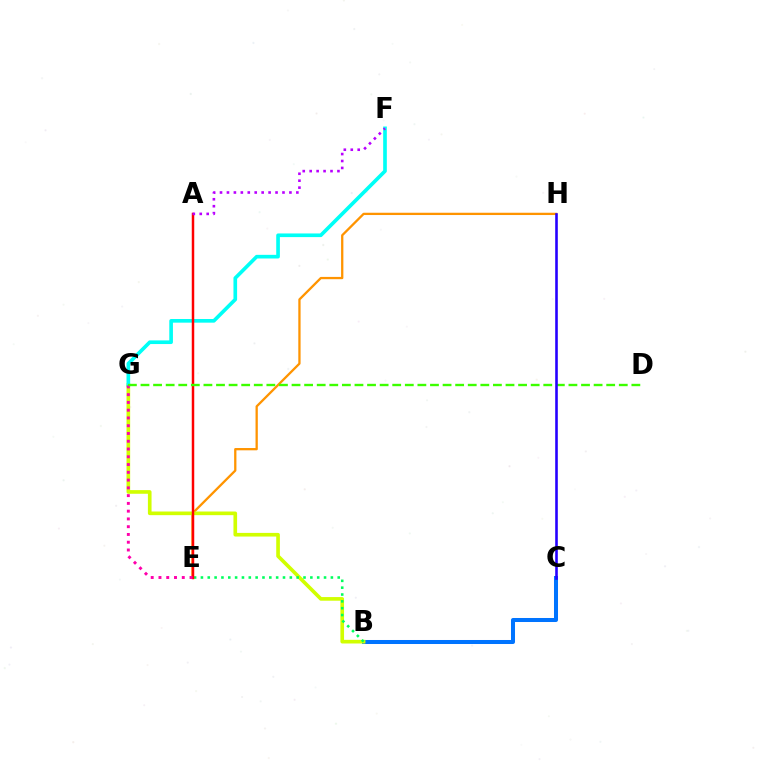{('E', 'H'): [{'color': '#ff9400', 'line_style': 'solid', 'thickness': 1.65}], ('B', 'C'): [{'color': '#0074ff', 'line_style': 'solid', 'thickness': 2.89}], ('B', 'G'): [{'color': '#d1ff00', 'line_style': 'solid', 'thickness': 2.63}], ('F', 'G'): [{'color': '#00fff6', 'line_style': 'solid', 'thickness': 2.63}], ('B', 'E'): [{'color': '#00ff5c', 'line_style': 'dotted', 'thickness': 1.86}], ('A', 'E'): [{'color': '#ff0000', 'line_style': 'solid', 'thickness': 1.78}], ('A', 'F'): [{'color': '#b900ff', 'line_style': 'dotted', 'thickness': 1.89}], ('E', 'G'): [{'color': '#ff00ac', 'line_style': 'dotted', 'thickness': 2.11}], ('D', 'G'): [{'color': '#3dff00', 'line_style': 'dashed', 'thickness': 1.71}], ('C', 'H'): [{'color': '#2500ff', 'line_style': 'solid', 'thickness': 1.87}]}